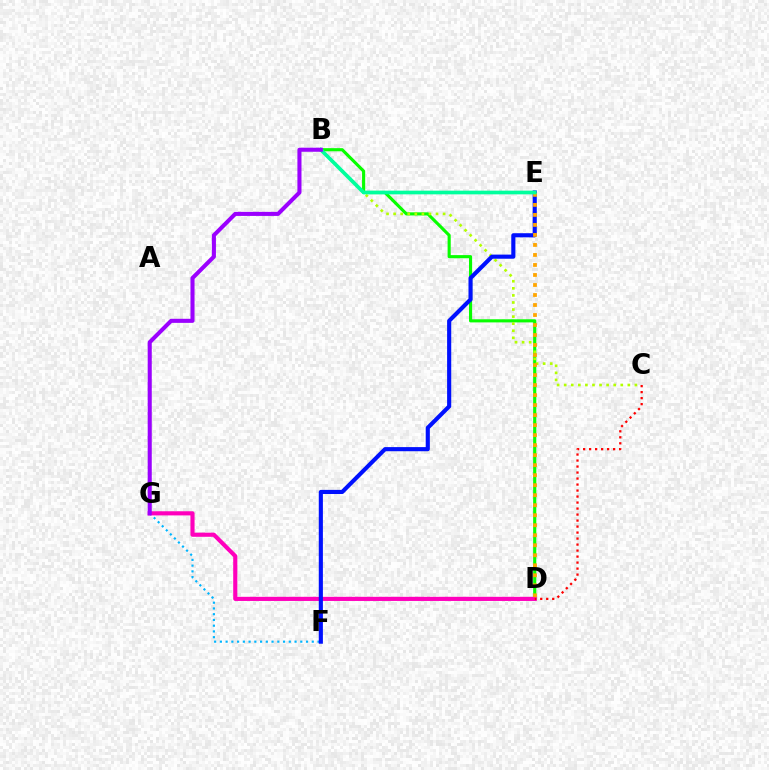{('B', 'D'): [{'color': '#08ff00', 'line_style': 'solid', 'thickness': 2.25}], ('F', 'G'): [{'color': '#00b5ff', 'line_style': 'dotted', 'thickness': 1.56}], ('D', 'G'): [{'color': '#ff00bd', 'line_style': 'solid', 'thickness': 2.98}], ('B', 'C'): [{'color': '#b3ff00', 'line_style': 'dotted', 'thickness': 1.92}], ('C', 'D'): [{'color': '#ff0000', 'line_style': 'dotted', 'thickness': 1.63}], ('E', 'F'): [{'color': '#0010ff', 'line_style': 'solid', 'thickness': 2.97}], ('D', 'E'): [{'color': '#ffa500', 'line_style': 'dotted', 'thickness': 2.72}], ('B', 'E'): [{'color': '#00ff9d', 'line_style': 'solid', 'thickness': 2.65}], ('B', 'G'): [{'color': '#9b00ff', 'line_style': 'solid', 'thickness': 2.93}]}